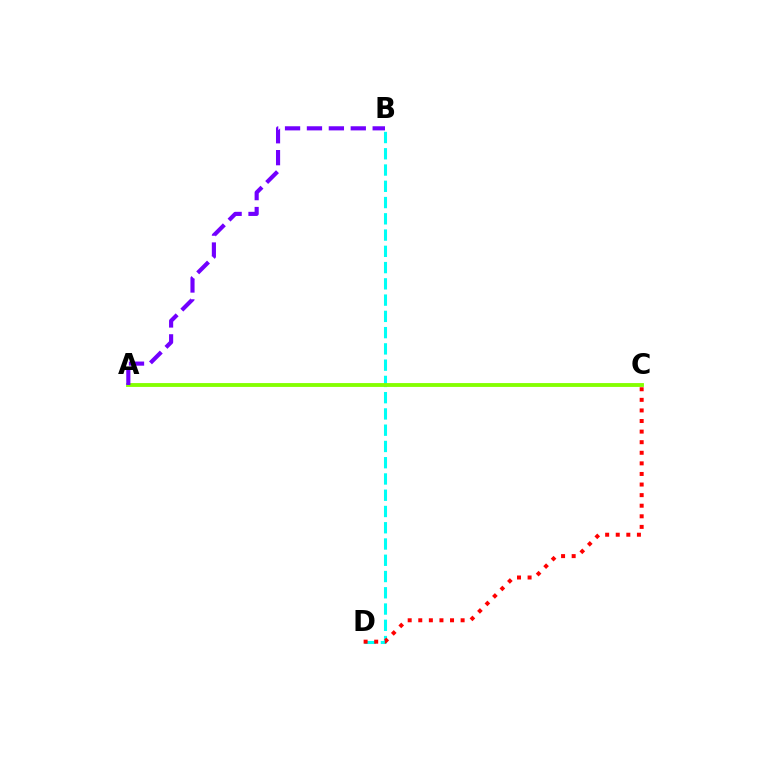{('B', 'D'): [{'color': '#00fff6', 'line_style': 'dashed', 'thickness': 2.21}], ('C', 'D'): [{'color': '#ff0000', 'line_style': 'dotted', 'thickness': 2.88}], ('A', 'C'): [{'color': '#84ff00', 'line_style': 'solid', 'thickness': 2.77}], ('A', 'B'): [{'color': '#7200ff', 'line_style': 'dashed', 'thickness': 2.98}]}